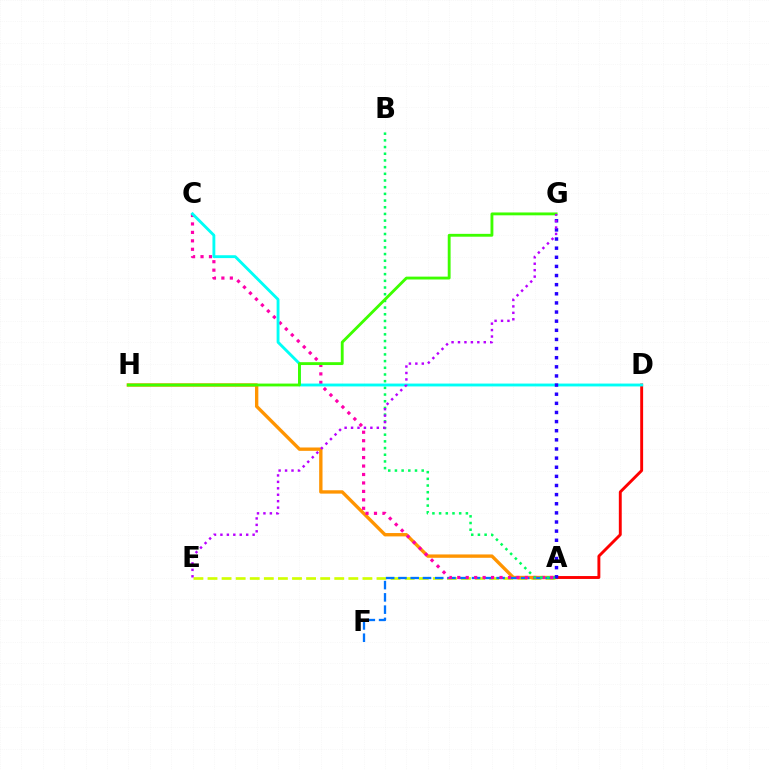{('A', 'E'): [{'color': '#d1ff00', 'line_style': 'dashed', 'thickness': 1.91}], ('A', 'H'): [{'color': '#ff9400', 'line_style': 'solid', 'thickness': 2.41}], ('A', 'F'): [{'color': '#0074ff', 'line_style': 'dashed', 'thickness': 1.67}], ('A', 'D'): [{'color': '#ff0000', 'line_style': 'solid', 'thickness': 2.09}], ('A', 'C'): [{'color': '#ff00ac', 'line_style': 'dotted', 'thickness': 2.3}], ('A', 'B'): [{'color': '#00ff5c', 'line_style': 'dotted', 'thickness': 1.82}], ('C', 'D'): [{'color': '#00fff6', 'line_style': 'solid', 'thickness': 2.06}], ('A', 'G'): [{'color': '#2500ff', 'line_style': 'dotted', 'thickness': 2.48}], ('G', 'H'): [{'color': '#3dff00', 'line_style': 'solid', 'thickness': 2.05}], ('E', 'G'): [{'color': '#b900ff', 'line_style': 'dotted', 'thickness': 1.75}]}